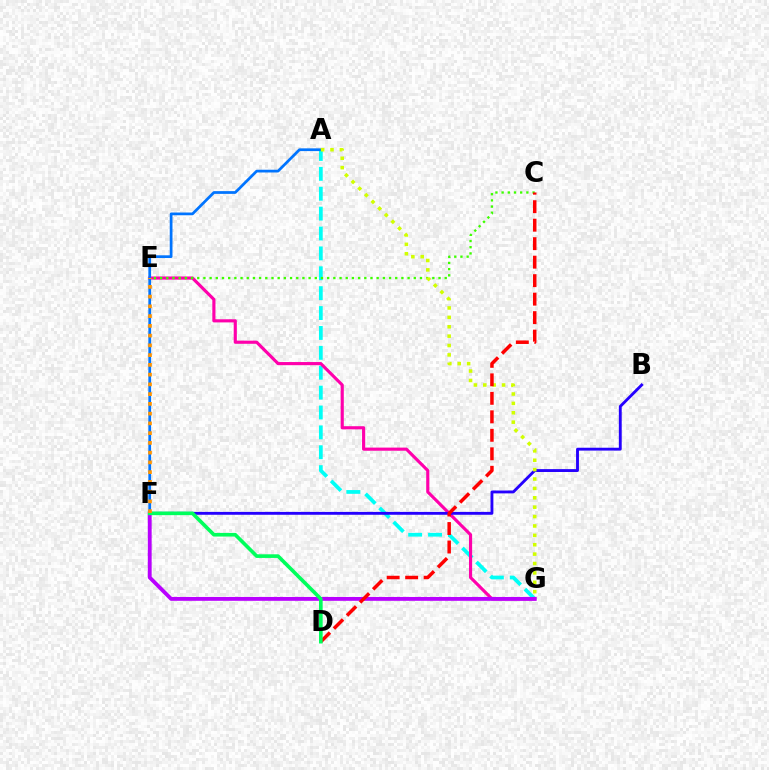{('A', 'G'): [{'color': '#00fff6', 'line_style': 'dashed', 'thickness': 2.7}, {'color': '#d1ff00', 'line_style': 'dotted', 'thickness': 2.55}], ('E', 'G'): [{'color': '#ff00ac', 'line_style': 'solid', 'thickness': 2.26}], ('C', 'E'): [{'color': '#3dff00', 'line_style': 'dotted', 'thickness': 1.68}], ('A', 'F'): [{'color': '#0074ff', 'line_style': 'solid', 'thickness': 1.97}], ('B', 'F'): [{'color': '#2500ff', 'line_style': 'solid', 'thickness': 2.06}], ('F', 'G'): [{'color': '#b900ff', 'line_style': 'solid', 'thickness': 2.77}], ('C', 'D'): [{'color': '#ff0000', 'line_style': 'dashed', 'thickness': 2.51}], ('D', 'F'): [{'color': '#00ff5c', 'line_style': 'solid', 'thickness': 2.62}], ('E', 'F'): [{'color': '#ff9400', 'line_style': 'dotted', 'thickness': 2.65}]}